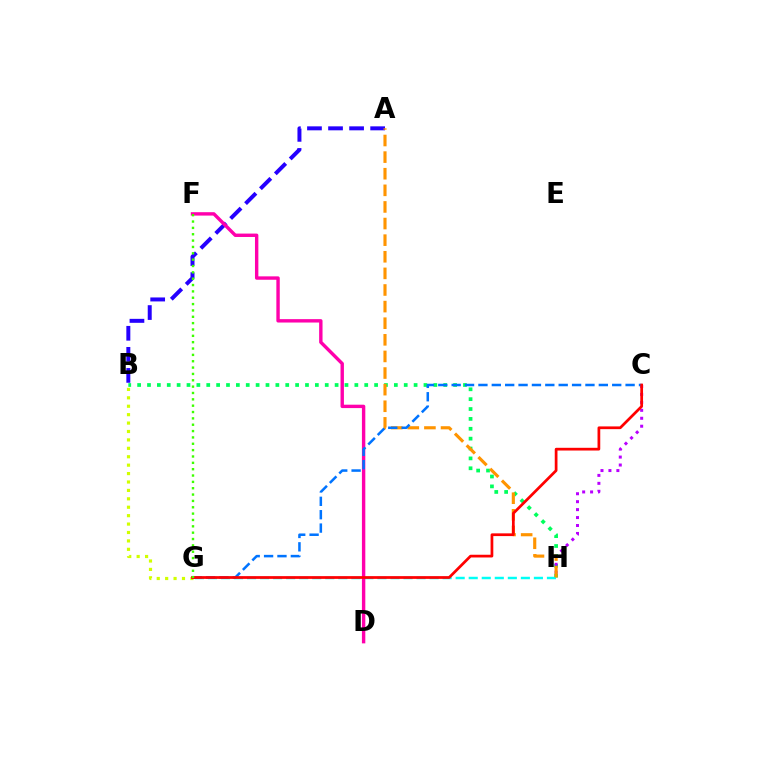{('B', 'G'): [{'color': '#d1ff00', 'line_style': 'dotted', 'thickness': 2.29}], ('B', 'H'): [{'color': '#00ff5c', 'line_style': 'dotted', 'thickness': 2.68}], ('A', 'B'): [{'color': '#2500ff', 'line_style': 'dashed', 'thickness': 2.86}], ('C', 'H'): [{'color': '#b900ff', 'line_style': 'dotted', 'thickness': 2.16}], ('G', 'H'): [{'color': '#00fff6', 'line_style': 'dashed', 'thickness': 1.77}], ('A', 'H'): [{'color': '#ff9400', 'line_style': 'dashed', 'thickness': 2.26}], ('D', 'F'): [{'color': '#ff00ac', 'line_style': 'solid', 'thickness': 2.45}], ('C', 'G'): [{'color': '#0074ff', 'line_style': 'dashed', 'thickness': 1.82}, {'color': '#ff0000', 'line_style': 'solid', 'thickness': 1.97}], ('F', 'G'): [{'color': '#3dff00', 'line_style': 'dotted', 'thickness': 1.73}]}